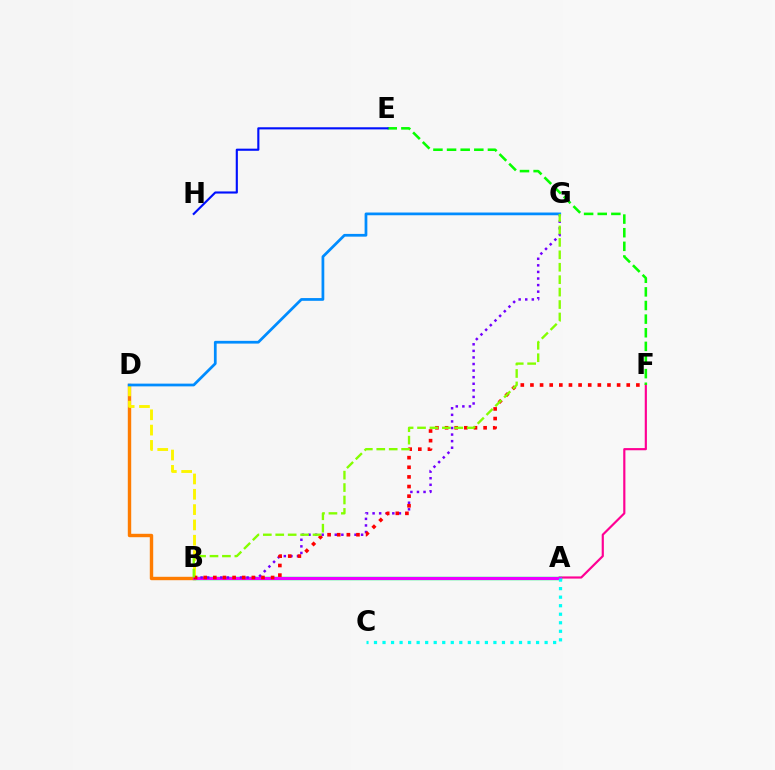{('A', 'F'): [{'color': '#ff0094', 'line_style': 'solid', 'thickness': 1.56}], ('E', 'F'): [{'color': '#08ff00', 'line_style': 'dashed', 'thickness': 1.85}], ('A', 'B'): [{'color': '#00ff74', 'line_style': 'solid', 'thickness': 2.51}, {'color': '#ee00ff', 'line_style': 'solid', 'thickness': 2.18}], ('B', 'D'): [{'color': '#ff7c00', 'line_style': 'solid', 'thickness': 2.45}, {'color': '#fcf500', 'line_style': 'dashed', 'thickness': 2.08}], ('B', 'G'): [{'color': '#7200ff', 'line_style': 'dotted', 'thickness': 1.79}, {'color': '#84ff00', 'line_style': 'dashed', 'thickness': 1.69}], ('E', 'H'): [{'color': '#0010ff', 'line_style': 'solid', 'thickness': 1.54}], ('A', 'C'): [{'color': '#00fff6', 'line_style': 'dotted', 'thickness': 2.32}], ('B', 'F'): [{'color': '#ff0000', 'line_style': 'dotted', 'thickness': 2.62}], ('D', 'G'): [{'color': '#008cff', 'line_style': 'solid', 'thickness': 1.97}]}